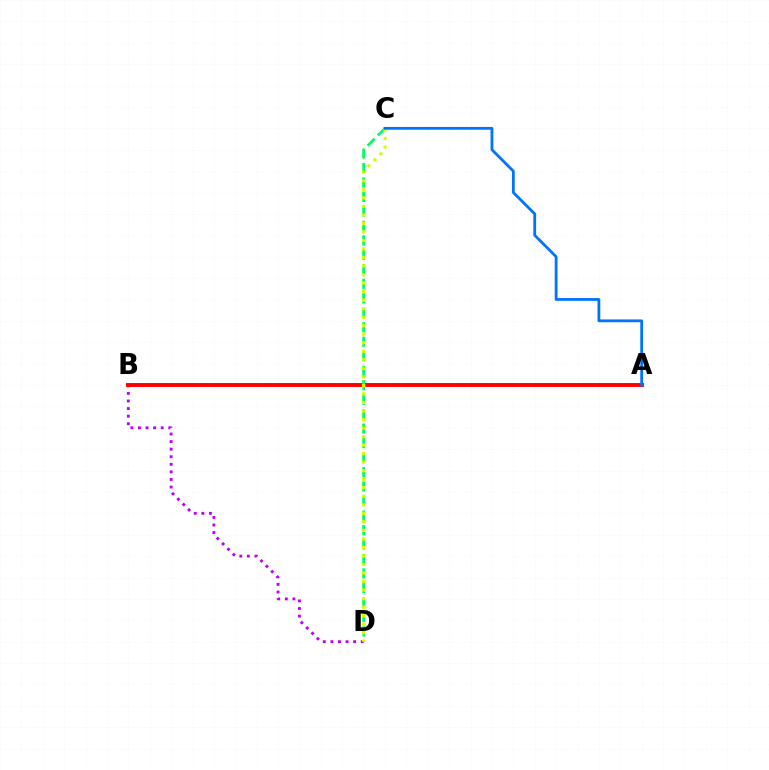{('B', 'D'): [{'color': '#b900ff', 'line_style': 'dotted', 'thickness': 2.06}], ('A', 'B'): [{'color': '#ff0000', 'line_style': 'solid', 'thickness': 2.83}], ('C', 'D'): [{'color': '#00ff5c', 'line_style': 'dashed', 'thickness': 1.97}, {'color': '#d1ff00', 'line_style': 'dotted', 'thickness': 2.32}], ('A', 'C'): [{'color': '#0074ff', 'line_style': 'solid', 'thickness': 2.01}]}